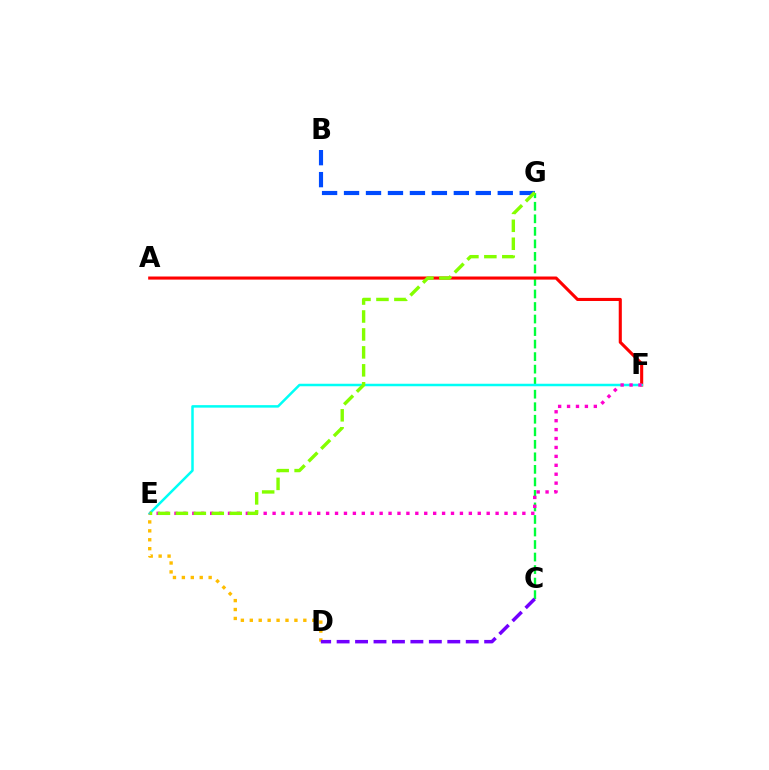{('B', 'G'): [{'color': '#004bff', 'line_style': 'dashed', 'thickness': 2.98}], ('C', 'G'): [{'color': '#00ff39', 'line_style': 'dashed', 'thickness': 1.7}], ('A', 'F'): [{'color': '#ff0000', 'line_style': 'solid', 'thickness': 2.23}], ('D', 'E'): [{'color': '#ffbd00', 'line_style': 'dotted', 'thickness': 2.42}], ('C', 'D'): [{'color': '#7200ff', 'line_style': 'dashed', 'thickness': 2.51}], ('E', 'F'): [{'color': '#00fff6', 'line_style': 'solid', 'thickness': 1.8}, {'color': '#ff00cf', 'line_style': 'dotted', 'thickness': 2.42}], ('E', 'G'): [{'color': '#84ff00', 'line_style': 'dashed', 'thickness': 2.44}]}